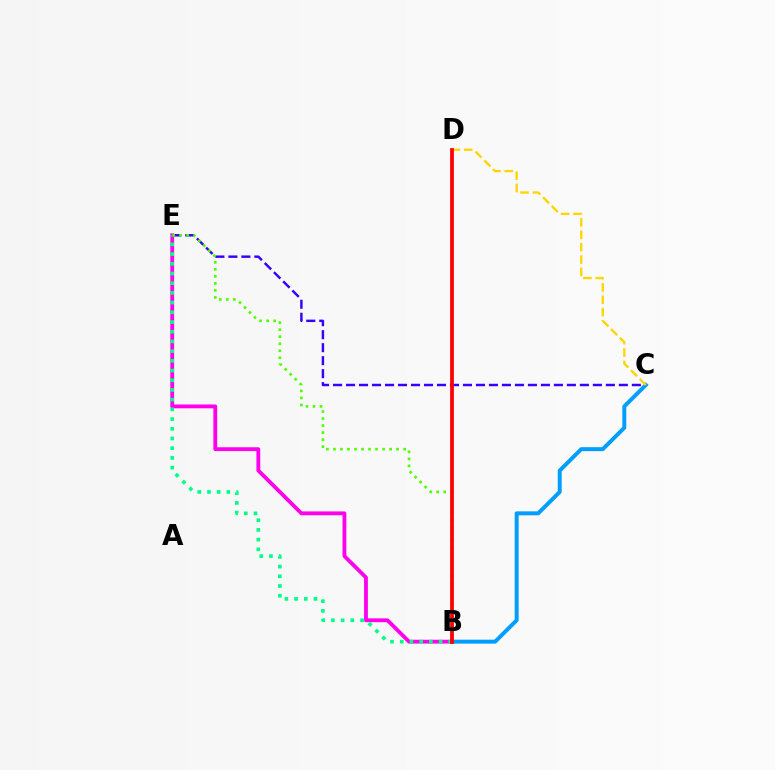{('B', 'E'): [{'color': '#ff00ed', 'line_style': 'solid', 'thickness': 2.75}, {'color': '#00ff86', 'line_style': 'dotted', 'thickness': 2.64}, {'color': '#4fff00', 'line_style': 'dotted', 'thickness': 1.91}], ('C', 'E'): [{'color': '#3700ff', 'line_style': 'dashed', 'thickness': 1.76}], ('B', 'C'): [{'color': '#009eff', 'line_style': 'solid', 'thickness': 2.85}], ('C', 'D'): [{'color': '#ffd500', 'line_style': 'dashed', 'thickness': 1.68}], ('B', 'D'): [{'color': '#ff0000', 'line_style': 'solid', 'thickness': 2.7}]}